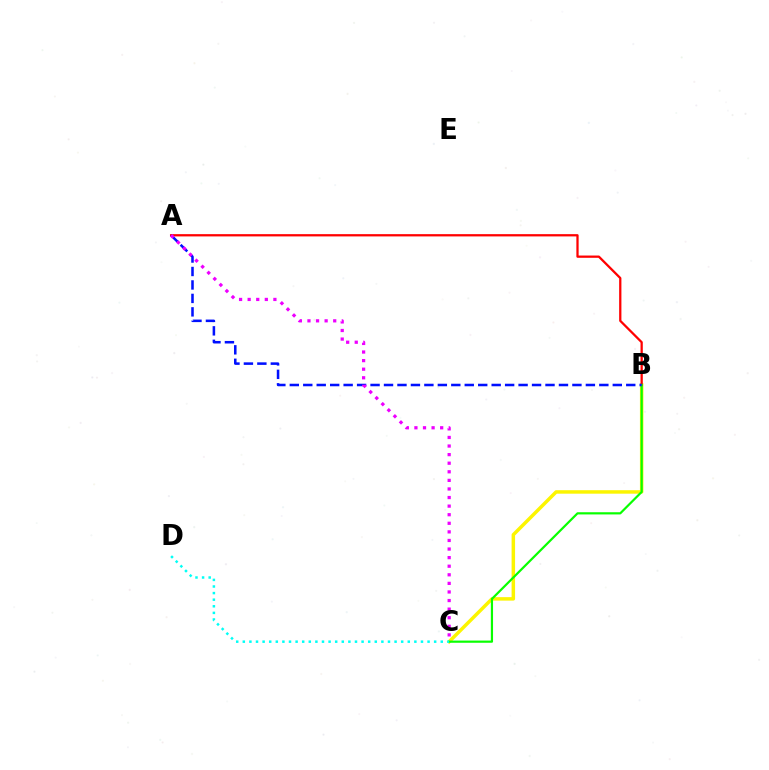{('B', 'C'): [{'color': '#fcf500', 'line_style': 'solid', 'thickness': 2.51}, {'color': '#08ff00', 'line_style': 'solid', 'thickness': 1.58}], ('A', 'B'): [{'color': '#ff0000', 'line_style': 'solid', 'thickness': 1.63}, {'color': '#0010ff', 'line_style': 'dashed', 'thickness': 1.83}], ('C', 'D'): [{'color': '#00fff6', 'line_style': 'dotted', 'thickness': 1.79}], ('A', 'C'): [{'color': '#ee00ff', 'line_style': 'dotted', 'thickness': 2.33}]}